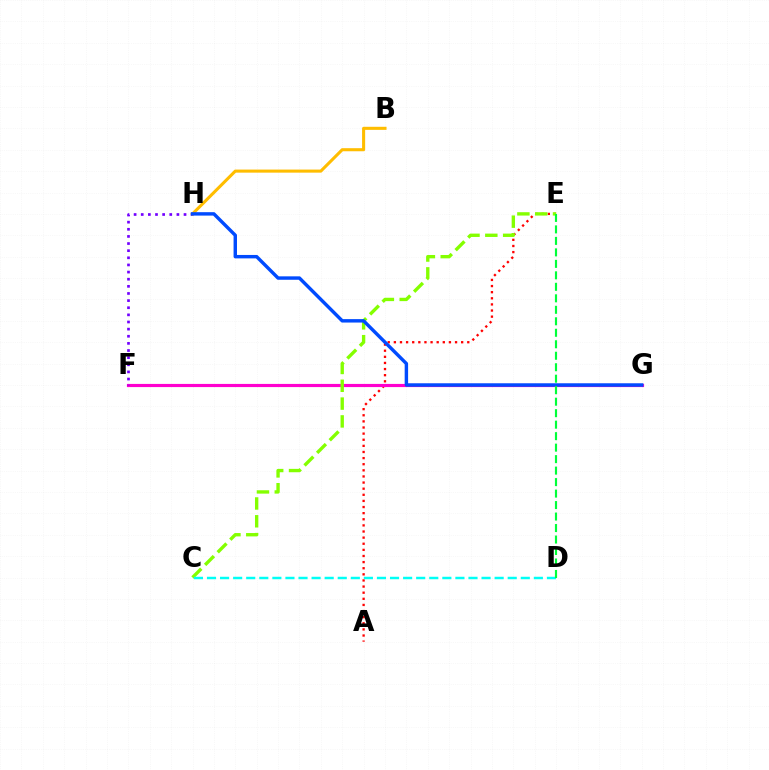{('A', 'E'): [{'color': '#ff0000', 'line_style': 'dotted', 'thickness': 1.66}], ('F', 'G'): [{'color': '#ff00cf', 'line_style': 'solid', 'thickness': 2.28}], ('F', 'H'): [{'color': '#7200ff', 'line_style': 'dotted', 'thickness': 1.94}], ('C', 'E'): [{'color': '#84ff00', 'line_style': 'dashed', 'thickness': 2.42}], ('B', 'H'): [{'color': '#ffbd00', 'line_style': 'solid', 'thickness': 2.21}], ('G', 'H'): [{'color': '#004bff', 'line_style': 'solid', 'thickness': 2.47}], ('C', 'D'): [{'color': '#00fff6', 'line_style': 'dashed', 'thickness': 1.78}], ('D', 'E'): [{'color': '#00ff39', 'line_style': 'dashed', 'thickness': 1.56}]}